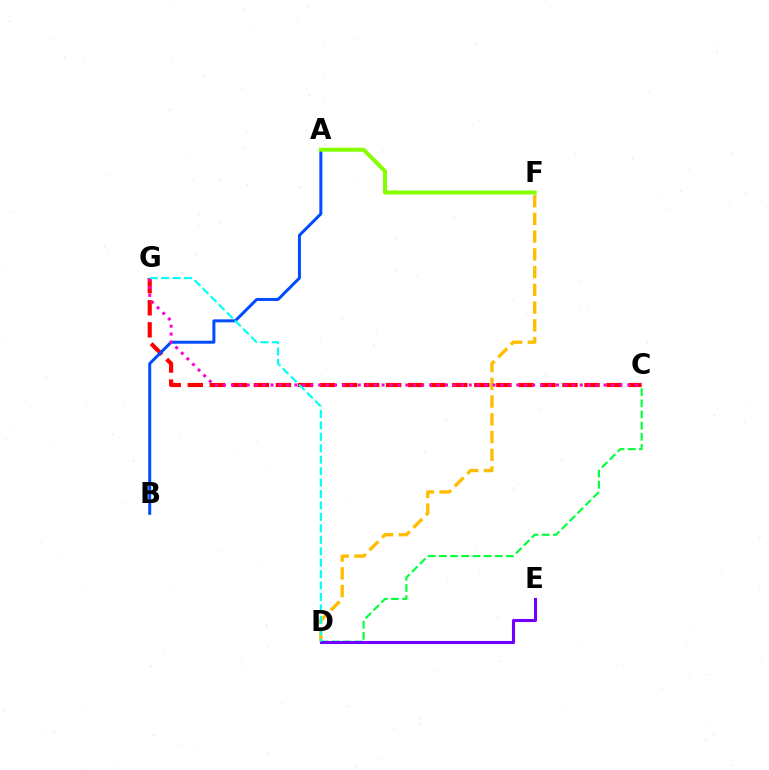{('D', 'F'): [{'color': '#ffbd00', 'line_style': 'dashed', 'thickness': 2.41}], ('C', 'G'): [{'color': '#ff0000', 'line_style': 'dashed', 'thickness': 2.99}, {'color': '#ff00cf', 'line_style': 'dotted', 'thickness': 2.15}], ('A', 'B'): [{'color': '#004bff', 'line_style': 'solid', 'thickness': 2.14}], ('C', 'D'): [{'color': '#00ff39', 'line_style': 'dashed', 'thickness': 1.52}], ('A', 'F'): [{'color': '#84ff00', 'line_style': 'solid', 'thickness': 2.87}], ('D', 'E'): [{'color': '#7200ff', 'line_style': 'solid', 'thickness': 2.21}], ('D', 'G'): [{'color': '#00fff6', 'line_style': 'dashed', 'thickness': 1.55}]}